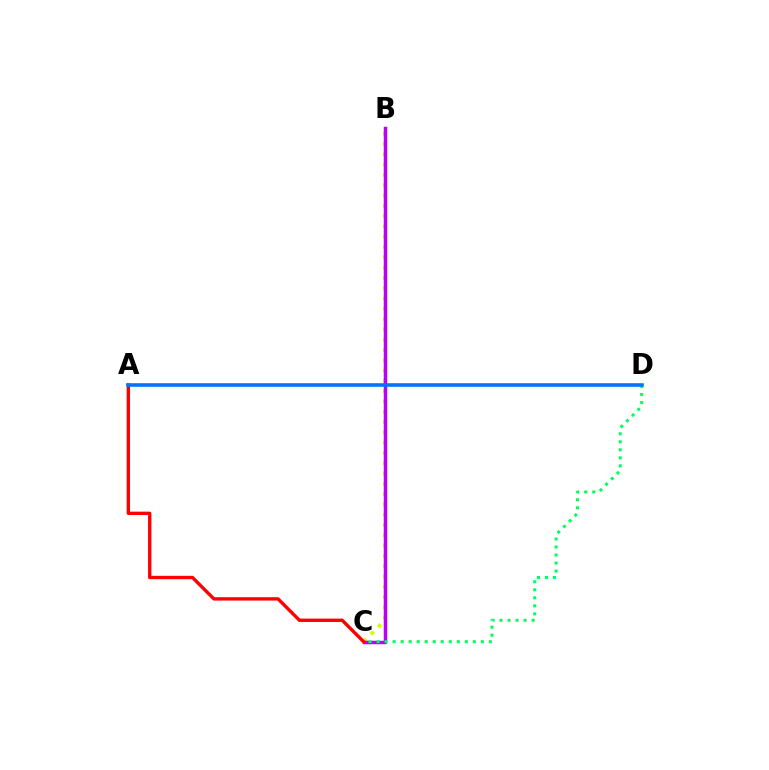{('B', 'C'): [{'color': '#d1ff00', 'line_style': 'dotted', 'thickness': 2.8}, {'color': '#b900ff', 'line_style': 'solid', 'thickness': 2.51}], ('C', 'D'): [{'color': '#00ff5c', 'line_style': 'dotted', 'thickness': 2.18}], ('A', 'C'): [{'color': '#ff0000', 'line_style': 'solid', 'thickness': 2.42}], ('A', 'D'): [{'color': '#0074ff', 'line_style': 'solid', 'thickness': 2.57}]}